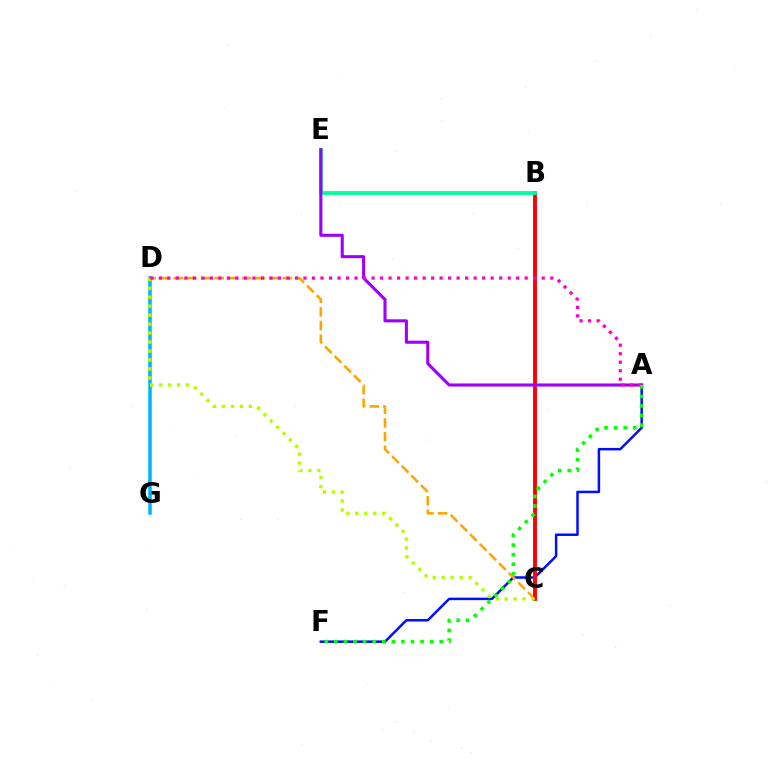{('A', 'F'): [{'color': '#0010ff', 'line_style': 'solid', 'thickness': 1.8}, {'color': '#08ff00', 'line_style': 'dotted', 'thickness': 2.6}], ('C', 'D'): [{'color': '#ffa500', 'line_style': 'dashed', 'thickness': 1.85}, {'color': '#b3ff00', 'line_style': 'dotted', 'thickness': 2.44}], ('B', 'C'): [{'color': '#ff0000', 'line_style': 'solid', 'thickness': 2.78}], ('D', 'G'): [{'color': '#00b5ff', 'line_style': 'solid', 'thickness': 2.53}], ('B', 'E'): [{'color': '#00ff9d', 'line_style': 'solid', 'thickness': 2.72}], ('A', 'E'): [{'color': '#9b00ff', 'line_style': 'solid', 'thickness': 2.21}], ('A', 'D'): [{'color': '#ff00bd', 'line_style': 'dotted', 'thickness': 2.31}]}